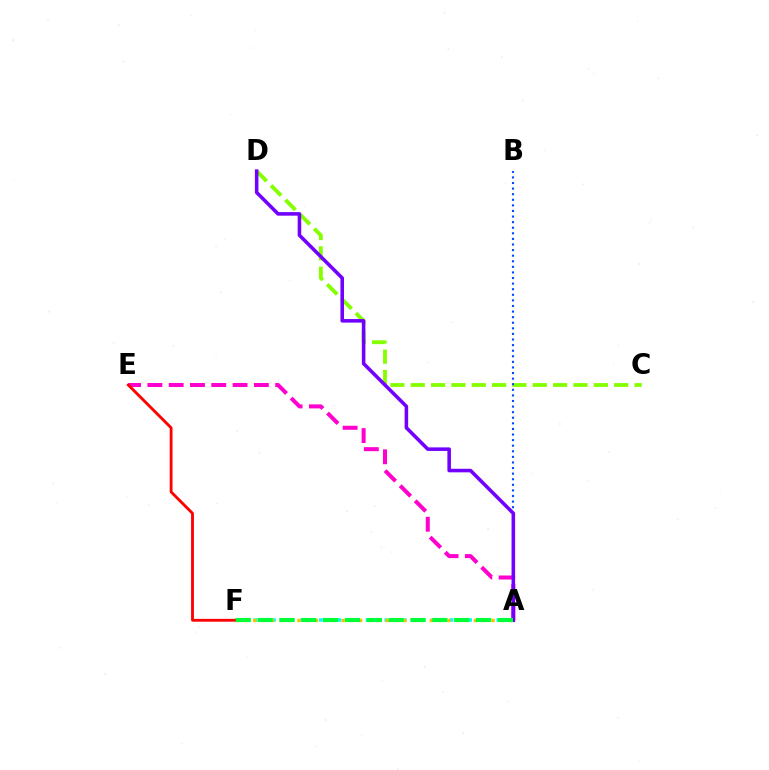{('C', 'D'): [{'color': '#84ff00', 'line_style': 'dashed', 'thickness': 2.76}], ('A', 'E'): [{'color': '#ff00cf', 'line_style': 'dashed', 'thickness': 2.89}], ('A', 'B'): [{'color': '#004bff', 'line_style': 'dotted', 'thickness': 1.52}], ('A', 'D'): [{'color': '#7200ff', 'line_style': 'solid', 'thickness': 2.56}], ('A', 'F'): [{'color': '#00fff6', 'line_style': 'dotted', 'thickness': 2.54}, {'color': '#ffbd00', 'line_style': 'dotted', 'thickness': 2.4}, {'color': '#00ff39', 'line_style': 'dashed', 'thickness': 2.97}], ('E', 'F'): [{'color': '#ff0000', 'line_style': 'solid', 'thickness': 2.04}]}